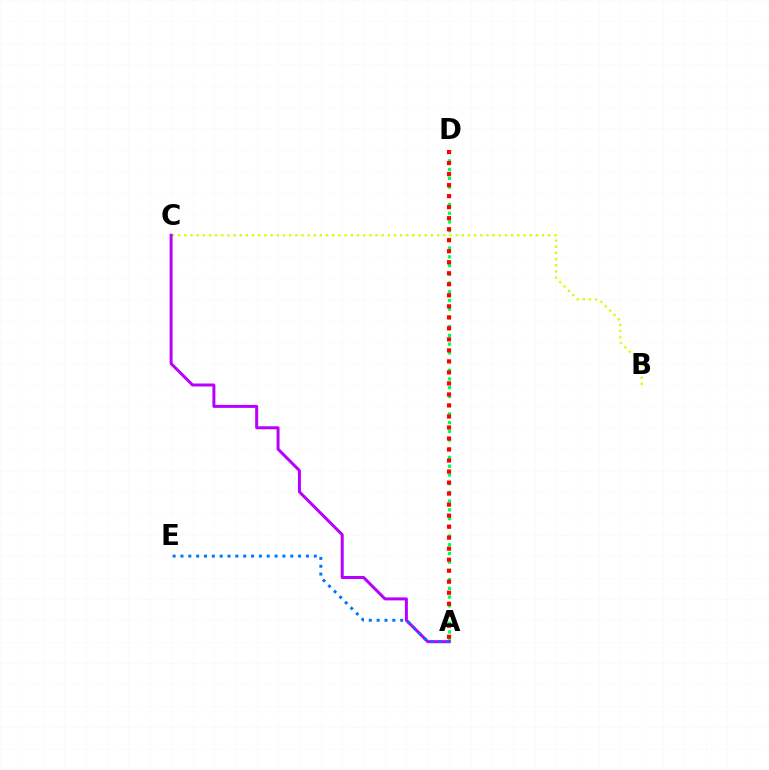{('B', 'C'): [{'color': '#d1ff00', 'line_style': 'dotted', 'thickness': 1.68}], ('A', 'D'): [{'color': '#00ff5c', 'line_style': 'dotted', 'thickness': 2.37}, {'color': '#ff0000', 'line_style': 'dotted', 'thickness': 2.99}], ('A', 'C'): [{'color': '#b900ff', 'line_style': 'solid', 'thickness': 2.16}], ('A', 'E'): [{'color': '#0074ff', 'line_style': 'dotted', 'thickness': 2.13}]}